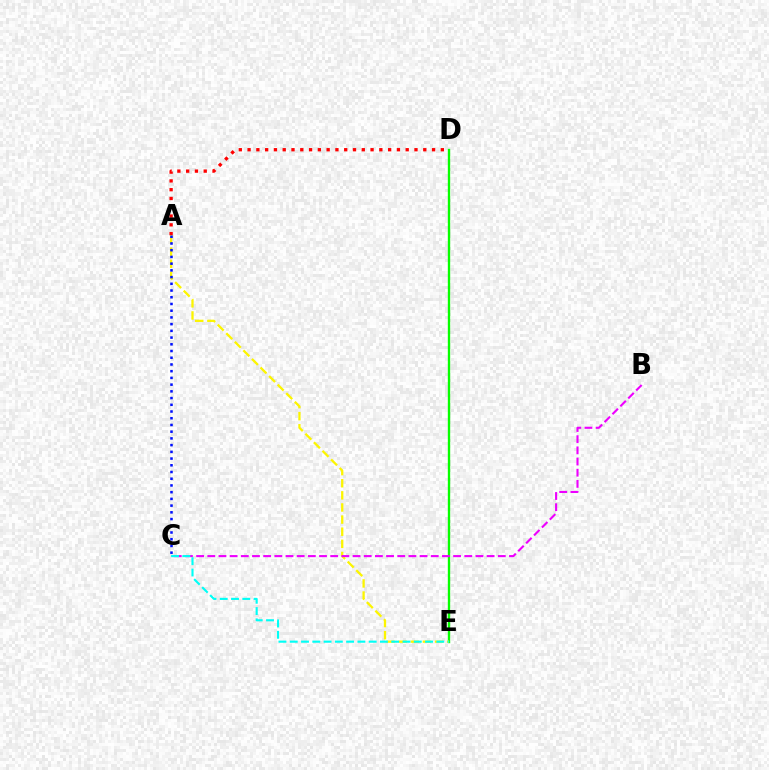{('D', 'E'): [{'color': '#08ff00', 'line_style': 'solid', 'thickness': 1.7}], ('A', 'D'): [{'color': '#ff0000', 'line_style': 'dotted', 'thickness': 2.39}], ('A', 'E'): [{'color': '#fcf500', 'line_style': 'dashed', 'thickness': 1.65}], ('B', 'C'): [{'color': '#ee00ff', 'line_style': 'dashed', 'thickness': 1.52}], ('A', 'C'): [{'color': '#0010ff', 'line_style': 'dotted', 'thickness': 1.83}], ('C', 'E'): [{'color': '#00fff6', 'line_style': 'dashed', 'thickness': 1.53}]}